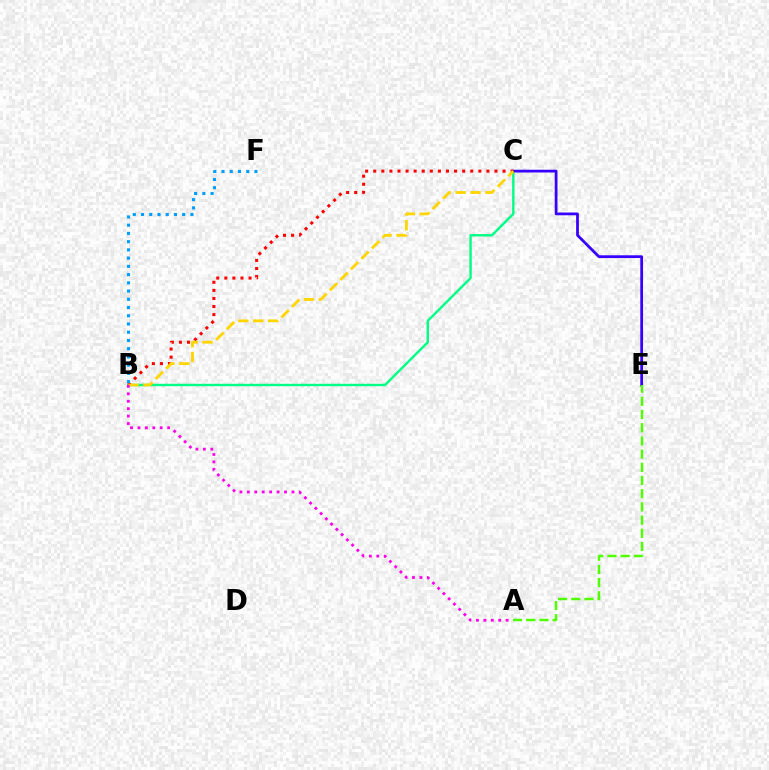{('B', 'C'): [{'color': '#00ff86', 'line_style': 'solid', 'thickness': 1.74}, {'color': '#ff0000', 'line_style': 'dotted', 'thickness': 2.2}, {'color': '#ffd500', 'line_style': 'dashed', 'thickness': 2.02}], ('C', 'E'): [{'color': '#3700ff', 'line_style': 'solid', 'thickness': 1.99}], ('B', 'F'): [{'color': '#009eff', 'line_style': 'dotted', 'thickness': 2.24}], ('A', 'B'): [{'color': '#ff00ed', 'line_style': 'dotted', 'thickness': 2.02}], ('A', 'E'): [{'color': '#4fff00', 'line_style': 'dashed', 'thickness': 1.79}]}